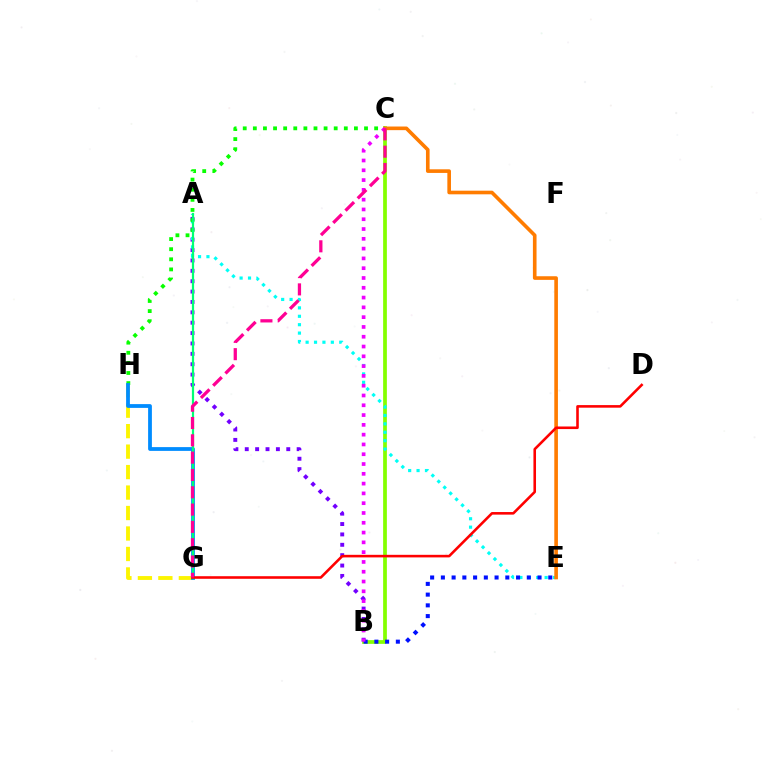{('G', 'H'): [{'color': '#fcf500', 'line_style': 'dashed', 'thickness': 2.78}, {'color': '#008cff', 'line_style': 'solid', 'thickness': 2.72}], ('A', 'B'): [{'color': '#7200ff', 'line_style': 'dotted', 'thickness': 2.82}], ('B', 'C'): [{'color': '#84ff00', 'line_style': 'solid', 'thickness': 2.69}, {'color': '#ee00ff', 'line_style': 'dotted', 'thickness': 2.66}], ('A', 'E'): [{'color': '#00fff6', 'line_style': 'dotted', 'thickness': 2.28}], ('C', 'H'): [{'color': '#08ff00', 'line_style': 'dotted', 'thickness': 2.75}], ('B', 'E'): [{'color': '#0010ff', 'line_style': 'dotted', 'thickness': 2.92}], ('A', 'G'): [{'color': '#00ff74', 'line_style': 'solid', 'thickness': 1.59}], ('C', 'E'): [{'color': '#ff7c00', 'line_style': 'solid', 'thickness': 2.61}], ('D', 'G'): [{'color': '#ff0000', 'line_style': 'solid', 'thickness': 1.86}], ('C', 'G'): [{'color': '#ff0094', 'line_style': 'dashed', 'thickness': 2.35}]}